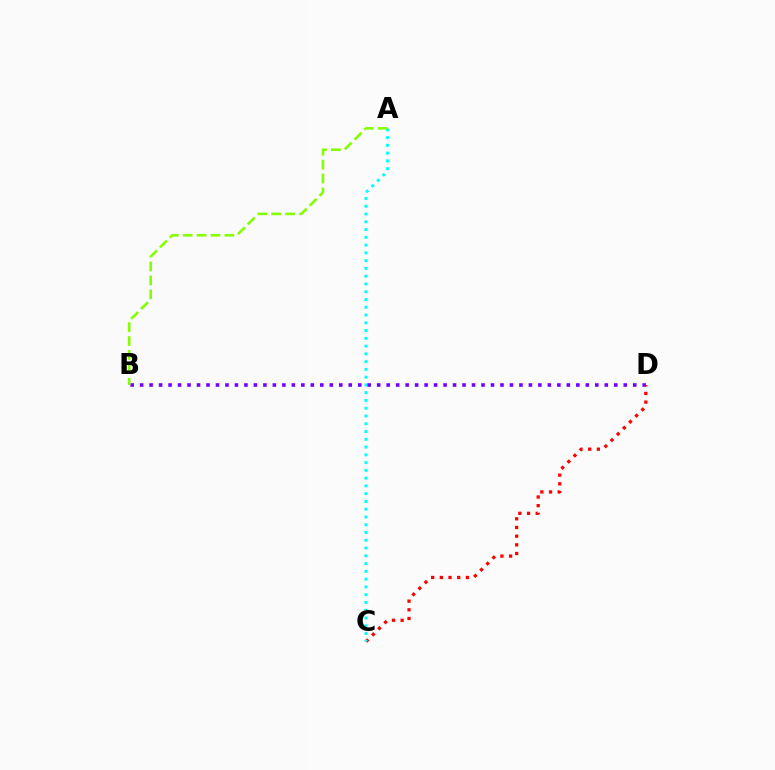{('C', 'D'): [{'color': '#ff0000', 'line_style': 'dotted', 'thickness': 2.36}], ('A', 'C'): [{'color': '#00fff6', 'line_style': 'dotted', 'thickness': 2.11}], ('B', 'D'): [{'color': '#7200ff', 'line_style': 'dotted', 'thickness': 2.58}], ('A', 'B'): [{'color': '#84ff00', 'line_style': 'dashed', 'thickness': 1.89}]}